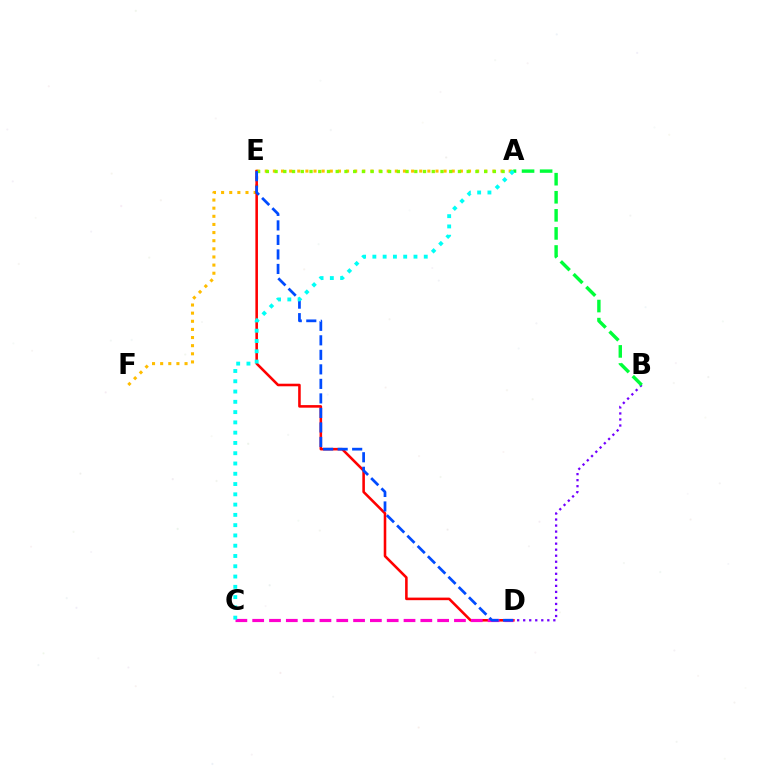{('A', 'F'): [{'color': '#ffbd00', 'line_style': 'dotted', 'thickness': 2.21}], ('D', 'E'): [{'color': '#ff0000', 'line_style': 'solid', 'thickness': 1.85}, {'color': '#004bff', 'line_style': 'dashed', 'thickness': 1.97}], ('A', 'E'): [{'color': '#84ff00', 'line_style': 'dotted', 'thickness': 2.37}], ('C', 'D'): [{'color': '#ff00cf', 'line_style': 'dashed', 'thickness': 2.28}], ('B', 'D'): [{'color': '#7200ff', 'line_style': 'dotted', 'thickness': 1.64}], ('A', 'B'): [{'color': '#00ff39', 'line_style': 'dashed', 'thickness': 2.46}], ('A', 'C'): [{'color': '#00fff6', 'line_style': 'dotted', 'thickness': 2.79}]}